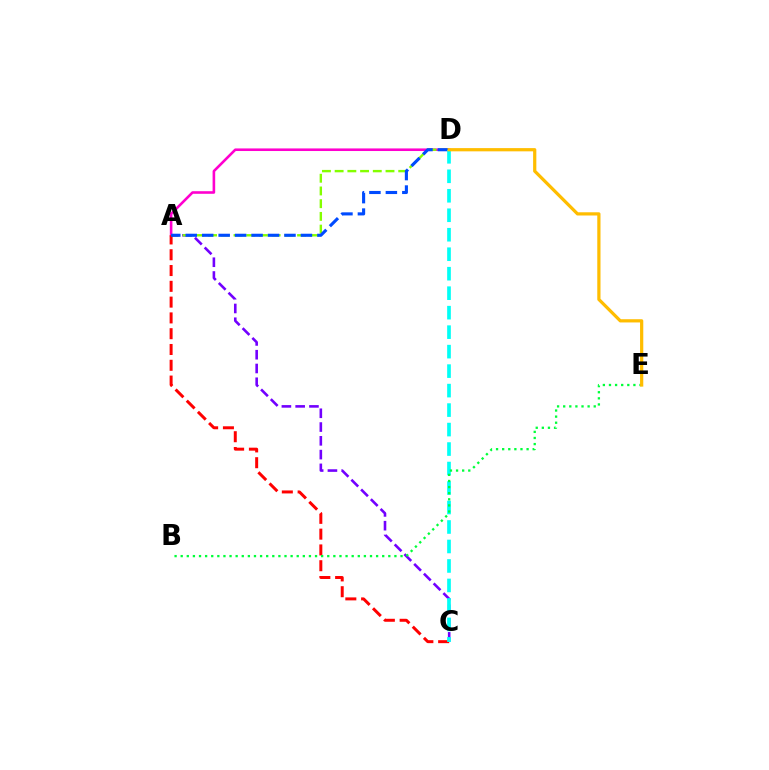{('A', 'D'): [{'color': '#ff00cf', 'line_style': 'solid', 'thickness': 1.87}, {'color': '#84ff00', 'line_style': 'dashed', 'thickness': 1.73}, {'color': '#004bff', 'line_style': 'dashed', 'thickness': 2.24}], ('A', 'C'): [{'color': '#7200ff', 'line_style': 'dashed', 'thickness': 1.87}, {'color': '#ff0000', 'line_style': 'dashed', 'thickness': 2.15}], ('C', 'D'): [{'color': '#00fff6', 'line_style': 'dashed', 'thickness': 2.65}], ('B', 'E'): [{'color': '#00ff39', 'line_style': 'dotted', 'thickness': 1.66}], ('D', 'E'): [{'color': '#ffbd00', 'line_style': 'solid', 'thickness': 2.32}]}